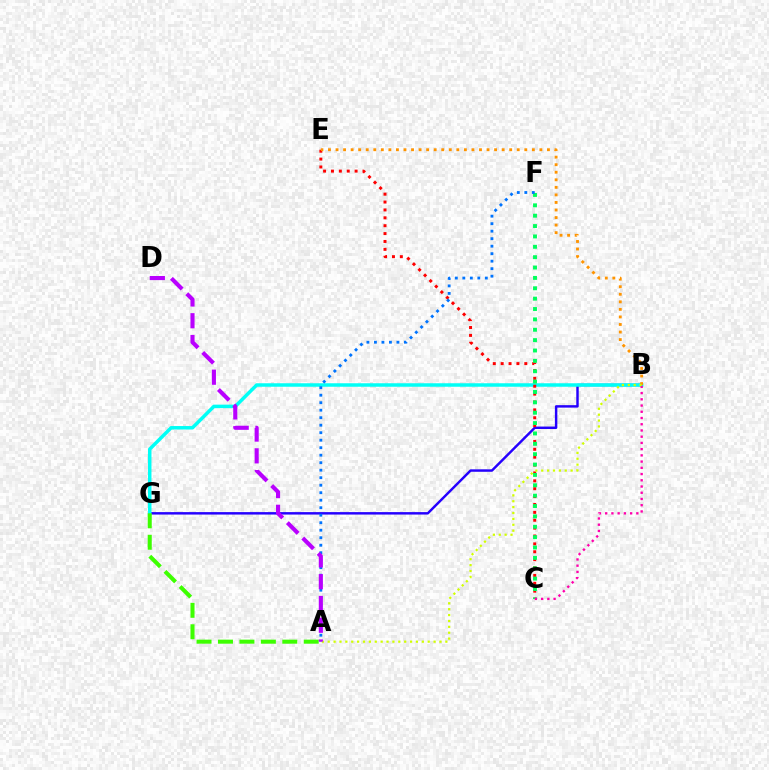{('B', 'G'): [{'color': '#2500ff', 'line_style': 'solid', 'thickness': 1.76}, {'color': '#00fff6', 'line_style': 'solid', 'thickness': 2.51}], ('C', 'E'): [{'color': '#ff0000', 'line_style': 'dotted', 'thickness': 2.14}], ('B', 'E'): [{'color': '#ff9400', 'line_style': 'dotted', 'thickness': 2.05}], ('A', 'G'): [{'color': '#3dff00', 'line_style': 'dashed', 'thickness': 2.91}], ('C', 'F'): [{'color': '#00ff5c', 'line_style': 'dotted', 'thickness': 2.82}], ('B', 'C'): [{'color': '#ff00ac', 'line_style': 'dotted', 'thickness': 1.69}], ('A', 'F'): [{'color': '#0074ff', 'line_style': 'dotted', 'thickness': 2.04}], ('A', 'B'): [{'color': '#d1ff00', 'line_style': 'dotted', 'thickness': 1.6}], ('A', 'D'): [{'color': '#b900ff', 'line_style': 'dashed', 'thickness': 2.96}]}